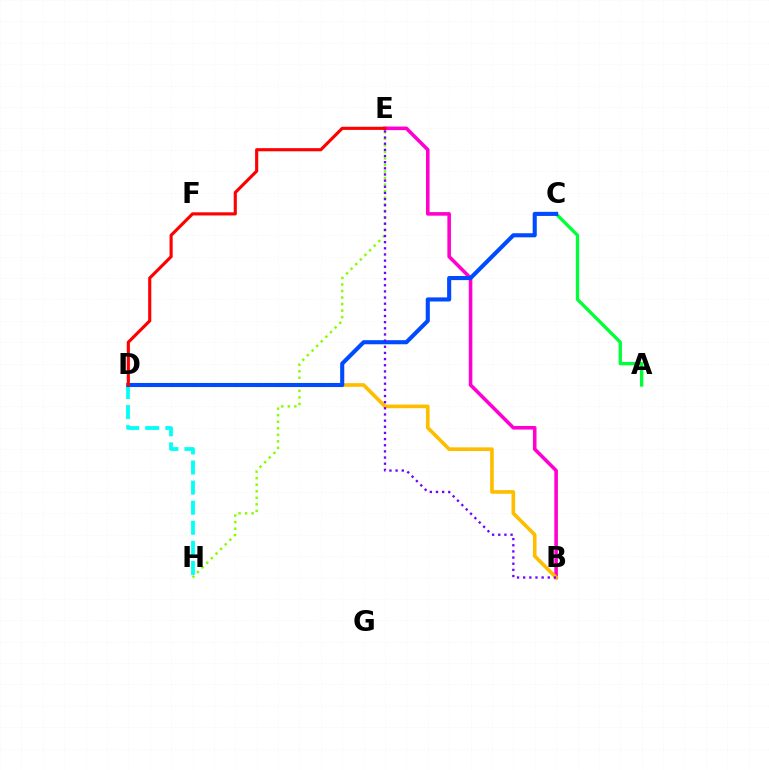{('B', 'E'): [{'color': '#ff00cf', 'line_style': 'solid', 'thickness': 2.57}, {'color': '#7200ff', 'line_style': 'dotted', 'thickness': 1.67}], ('B', 'D'): [{'color': '#ffbd00', 'line_style': 'solid', 'thickness': 2.62}], ('D', 'H'): [{'color': '#00fff6', 'line_style': 'dashed', 'thickness': 2.73}], ('E', 'H'): [{'color': '#84ff00', 'line_style': 'dotted', 'thickness': 1.77}], ('A', 'C'): [{'color': '#00ff39', 'line_style': 'solid', 'thickness': 2.4}], ('C', 'D'): [{'color': '#004bff', 'line_style': 'solid', 'thickness': 2.95}], ('D', 'E'): [{'color': '#ff0000', 'line_style': 'solid', 'thickness': 2.25}]}